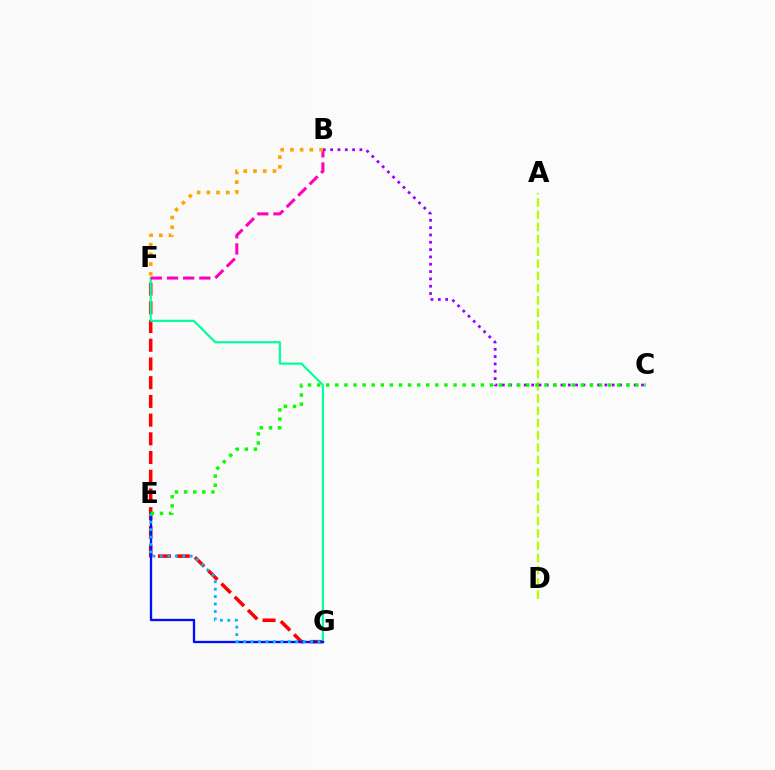{('F', 'G'): [{'color': '#ff0000', 'line_style': 'dashed', 'thickness': 2.54}, {'color': '#00ff9d', 'line_style': 'solid', 'thickness': 1.58}], ('B', 'F'): [{'color': '#ff00bd', 'line_style': 'dashed', 'thickness': 2.2}, {'color': '#ffa500', 'line_style': 'dotted', 'thickness': 2.64}], ('A', 'D'): [{'color': '#b3ff00', 'line_style': 'dashed', 'thickness': 1.67}], ('B', 'C'): [{'color': '#9b00ff', 'line_style': 'dotted', 'thickness': 1.99}], ('E', 'G'): [{'color': '#0010ff', 'line_style': 'solid', 'thickness': 1.68}, {'color': '#00b5ff', 'line_style': 'dotted', 'thickness': 2.02}], ('C', 'E'): [{'color': '#08ff00', 'line_style': 'dotted', 'thickness': 2.47}]}